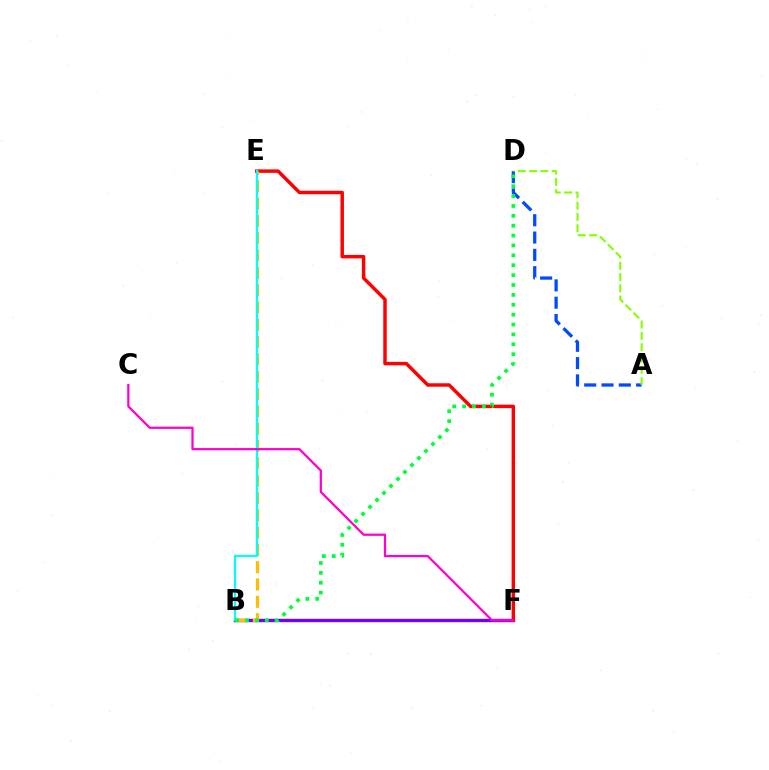{('B', 'F'): [{'color': '#7200ff', 'line_style': 'solid', 'thickness': 2.43}], ('A', 'D'): [{'color': '#004bff', 'line_style': 'dashed', 'thickness': 2.35}, {'color': '#84ff00', 'line_style': 'dashed', 'thickness': 1.53}], ('E', 'F'): [{'color': '#ff0000', 'line_style': 'solid', 'thickness': 2.49}], ('B', 'E'): [{'color': '#ffbd00', 'line_style': 'dashed', 'thickness': 2.35}, {'color': '#00fff6', 'line_style': 'solid', 'thickness': 1.6}], ('B', 'D'): [{'color': '#00ff39', 'line_style': 'dotted', 'thickness': 2.68}], ('C', 'F'): [{'color': '#ff00cf', 'line_style': 'solid', 'thickness': 1.61}]}